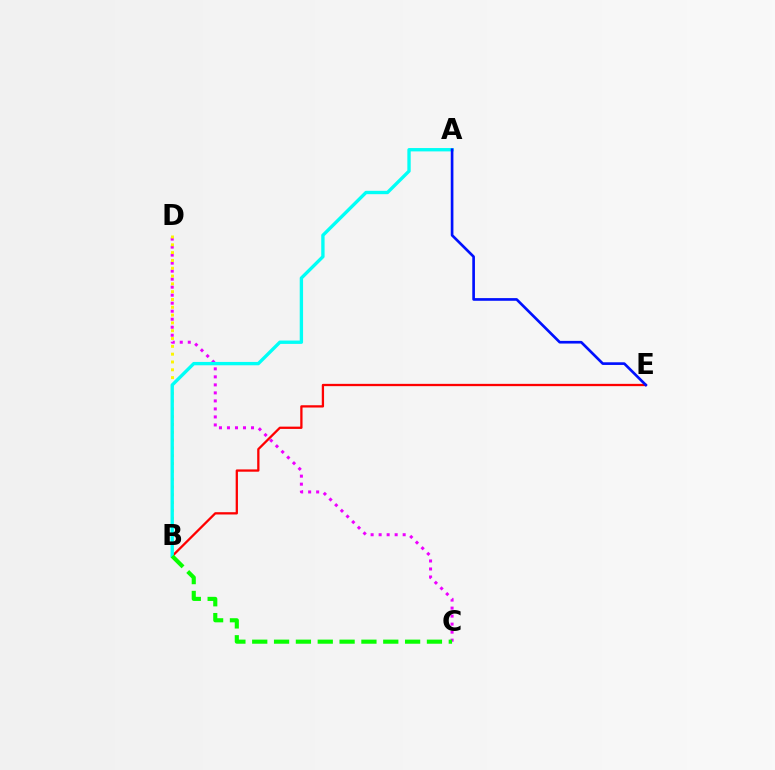{('C', 'D'): [{'color': '#ee00ff', 'line_style': 'dotted', 'thickness': 2.18}], ('B', 'E'): [{'color': '#ff0000', 'line_style': 'solid', 'thickness': 1.65}], ('B', 'D'): [{'color': '#fcf500', 'line_style': 'dotted', 'thickness': 2.12}], ('A', 'B'): [{'color': '#00fff6', 'line_style': 'solid', 'thickness': 2.41}], ('A', 'E'): [{'color': '#0010ff', 'line_style': 'solid', 'thickness': 1.92}], ('B', 'C'): [{'color': '#08ff00', 'line_style': 'dashed', 'thickness': 2.97}]}